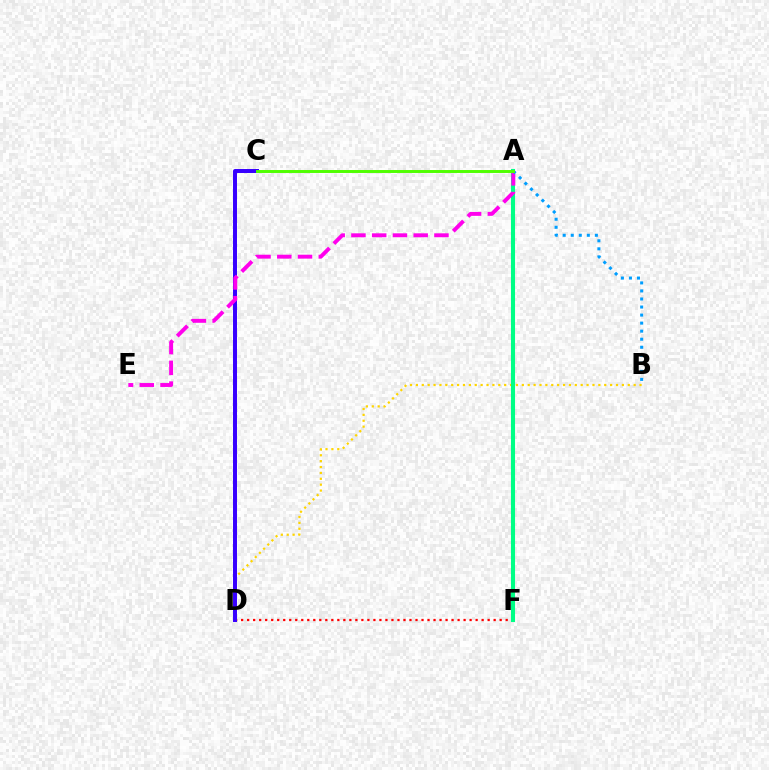{('B', 'D'): [{'color': '#ffd500', 'line_style': 'dotted', 'thickness': 1.6}], ('D', 'F'): [{'color': '#ff0000', 'line_style': 'dotted', 'thickness': 1.63}], ('C', 'D'): [{'color': '#3700ff', 'line_style': 'solid', 'thickness': 2.86}], ('A', 'F'): [{'color': '#00ff86', 'line_style': 'solid', 'thickness': 2.93}], ('A', 'E'): [{'color': '#ff00ed', 'line_style': 'dashed', 'thickness': 2.82}], ('A', 'B'): [{'color': '#009eff', 'line_style': 'dotted', 'thickness': 2.18}], ('A', 'C'): [{'color': '#4fff00', 'line_style': 'solid', 'thickness': 2.12}]}